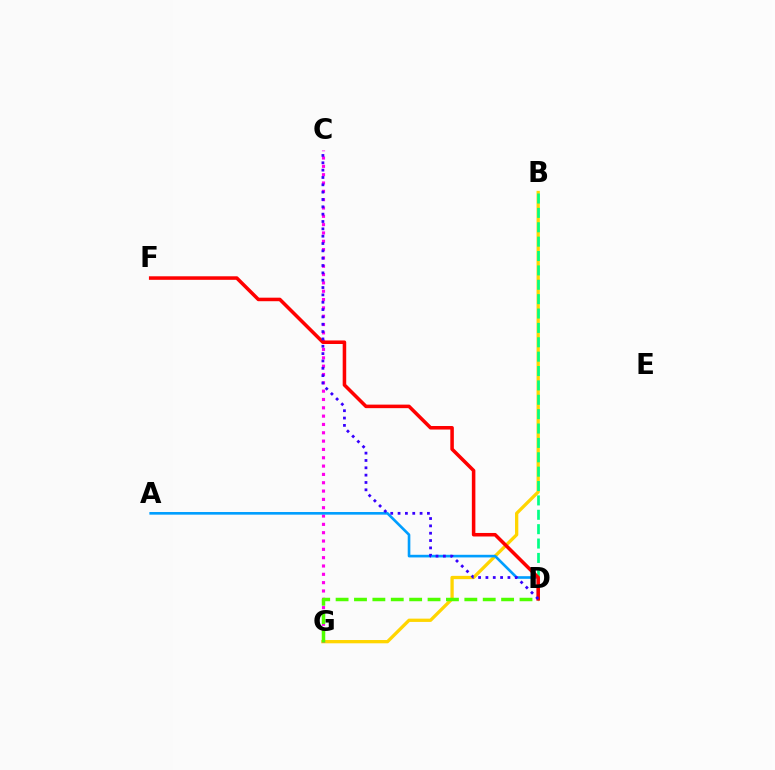{('B', 'G'): [{'color': '#ffd500', 'line_style': 'solid', 'thickness': 2.36}], ('C', 'G'): [{'color': '#ff00ed', 'line_style': 'dotted', 'thickness': 2.26}], ('A', 'D'): [{'color': '#009eff', 'line_style': 'solid', 'thickness': 1.9}], ('B', 'D'): [{'color': '#00ff86', 'line_style': 'dashed', 'thickness': 1.95}], ('D', 'G'): [{'color': '#4fff00', 'line_style': 'dashed', 'thickness': 2.5}], ('D', 'F'): [{'color': '#ff0000', 'line_style': 'solid', 'thickness': 2.54}], ('C', 'D'): [{'color': '#3700ff', 'line_style': 'dotted', 'thickness': 1.99}]}